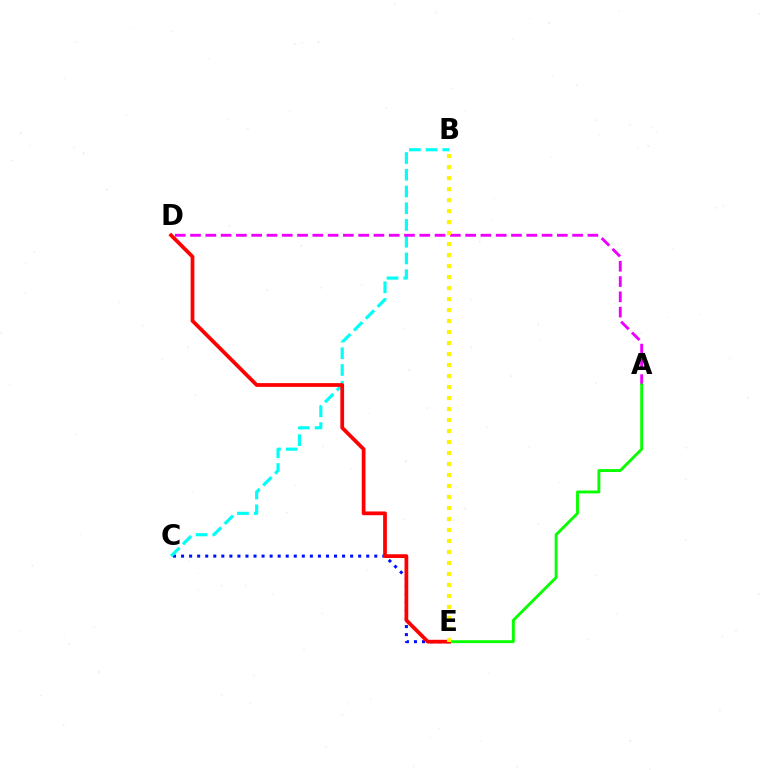{('C', 'E'): [{'color': '#0010ff', 'line_style': 'dotted', 'thickness': 2.19}], ('B', 'C'): [{'color': '#00fff6', 'line_style': 'dashed', 'thickness': 2.27}], ('A', 'D'): [{'color': '#ee00ff', 'line_style': 'dashed', 'thickness': 2.08}], ('A', 'E'): [{'color': '#08ff00', 'line_style': 'solid', 'thickness': 2.08}], ('D', 'E'): [{'color': '#ff0000', 'line_style': 'solid', 'thickness': 2.7}], ('B', 'E'): [{'color': '#fcf500', 'line_style': 'dotted', 'thickness': 2.99}]}